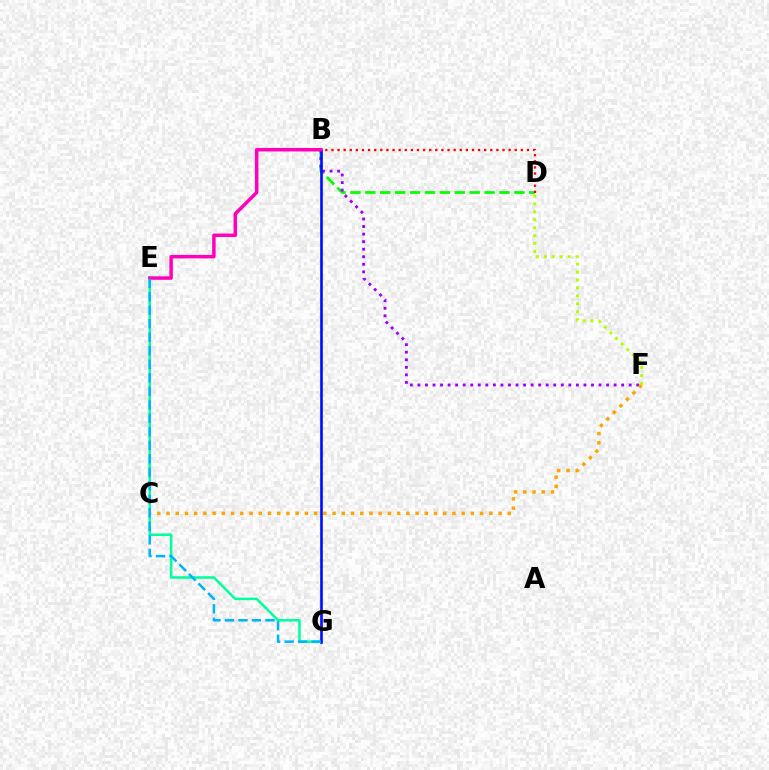{('B', 'D'): [{'color': '#08ff00', 'line_style': 'dashed', 'thickness': 2.03}, {'color': '#ff0000', 'line_style': 'dotted', 'thickness': 1.66}], ('B', 'F'): [{'color': '#9b00ff', 'line_style': 'dotted', 'thickness': 2.05}], ('E', 'G'): [{'color': '#00ff9d', 'line_style': 'solid', 'thickness': 1.82}, {'color': '#00b5ff', 'line_style': 'dashed', 'thickness': 1.83}], ('C', 'F'): [{'color': '#ffa500', 'line_style': 'dotted', 'thickness': 2.51}], ('B', 'G'): [{'color': '#0010ff', 'line_style': 'solid', 'thickness': 1.92}], ('B', 'E'): [{'color': '#ff00bd', 'line_style': 'solid', 'thickness': 2.51}], ('D', 'F'): [{'color': '#b3ff00', 'line_style': 'dotted', 'thickness': 2.15}]}